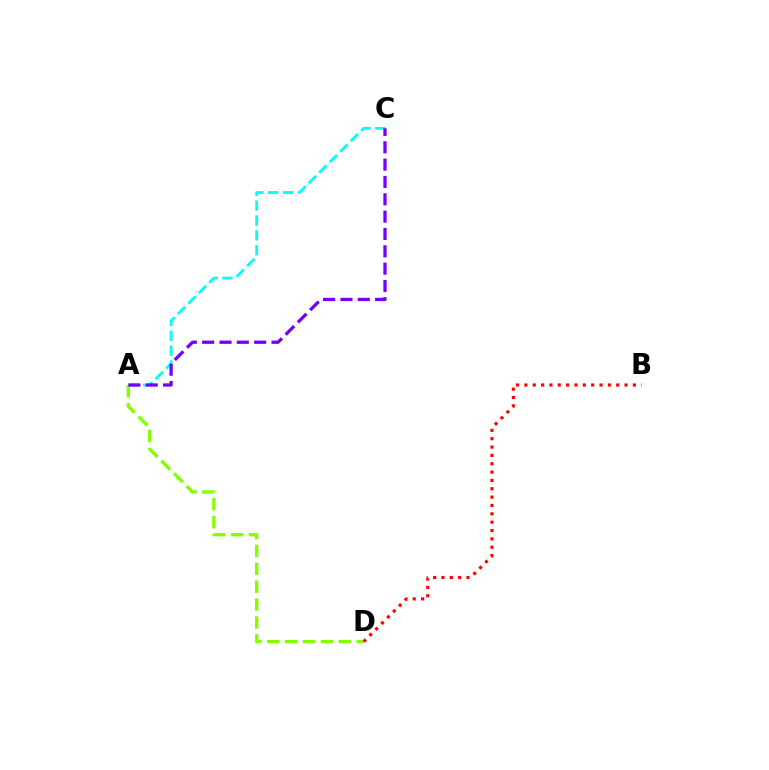{('A', 'C'): [{'color': '#00fff6', 'line_style': 'dashed', 'thickness': 2.02}, {'color': '#7200ff', 'line_style': 'dashed', 'thickness': 2.36}], ('A', 'D'): [{'color': '#84ff00', 'line_style': 'dashed', 'thickness': 2.43}], ('B', 'D'): [{'color': '#ff0000', 'line_style': 'dotted', 'thickness': 2.27}]}